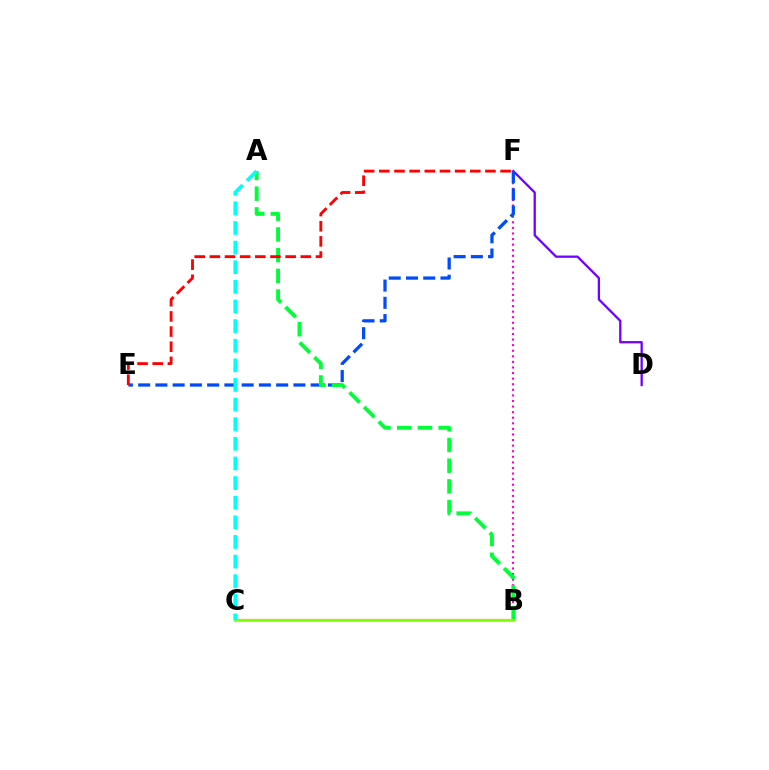{('D', 'F'): [{'color': '#7200ff', 'line_style': 'solid', 'thickness': 1.65}], ('B', 'C'): [{'color': '#ffbd00', 'line_style': 'solid', 'thickness': 1.56}, {'color': '#84ff00', 'line_style': 'solid', 'thickness': 1.91}], ('B', 'F'): [{'color': '#ff00cf', 'line_style': 'dotted', 'thickness': 1.52}], ('E', 'F'): [{'color': '#004bff', 'line_style': 'dashed', 'thickness': 2.34}, {'color': '#ff0000', 'line_style': 'dashed', 'thickness': 2.06}], ('A', 'B'): [{'color': '#00ff39', 'line_style': 'dashed', 'thickness': 2.81}], ('A', 'C'): [{'color': '#00fff6', 'line_style': 'dashed', 'thickness': 2.67}]}